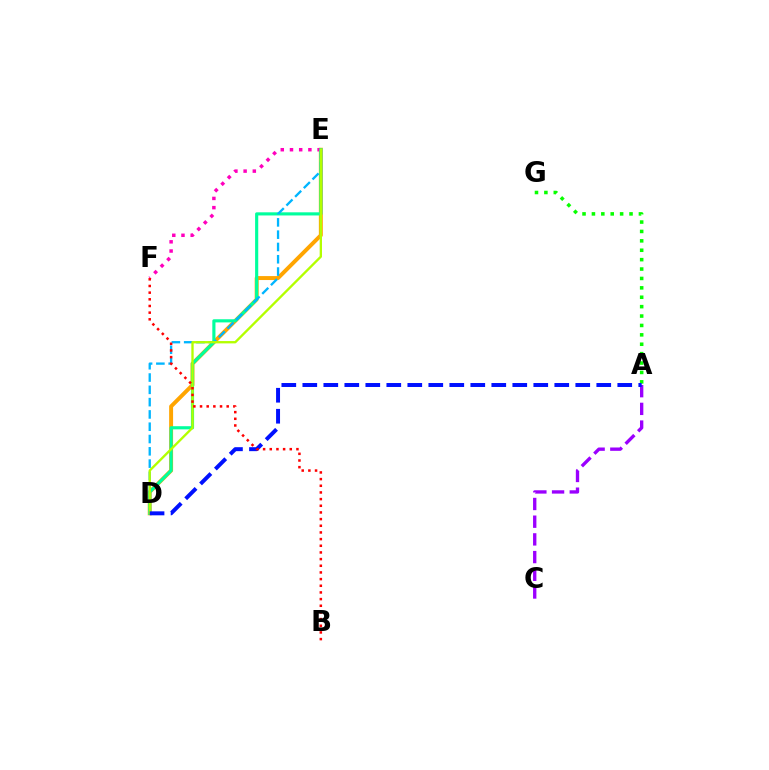{('A', 'G'): [{'color': '#08ff00', 'line_style': 'dotted', 'thickness': 2.55}], ('D', 'E'): [{'color': '#ffa500', 'line_style': 'solid', 'thickness': 2.85}, {'color': '#00ff9d', 'line_style': 'solid', 'thickness': 2.27}, {'color': '#00b5ff', 'line_style': 'dashed', 'thickness': 1.67}, {'color': '#b3ff00', 'line_style': 'solid', 'thickness': 1.68}], ('E', 'F'): [{'color': '#ff00bd', 'line_style': 'dotted', 'thickness': 2.5}], ('A', 'C'): [{'color': '#9b00ff', 'line_style': 'dashed', 'thickness': 2.4}], ('A', 'D'): [{'color': '#0010ff', 'line_style': 'dashed', 'thickness': 2.85}], ('B', 'F'): [{'color': '#ff0000', 'line_style': 'dotted', 'thickness': 1.81}]}